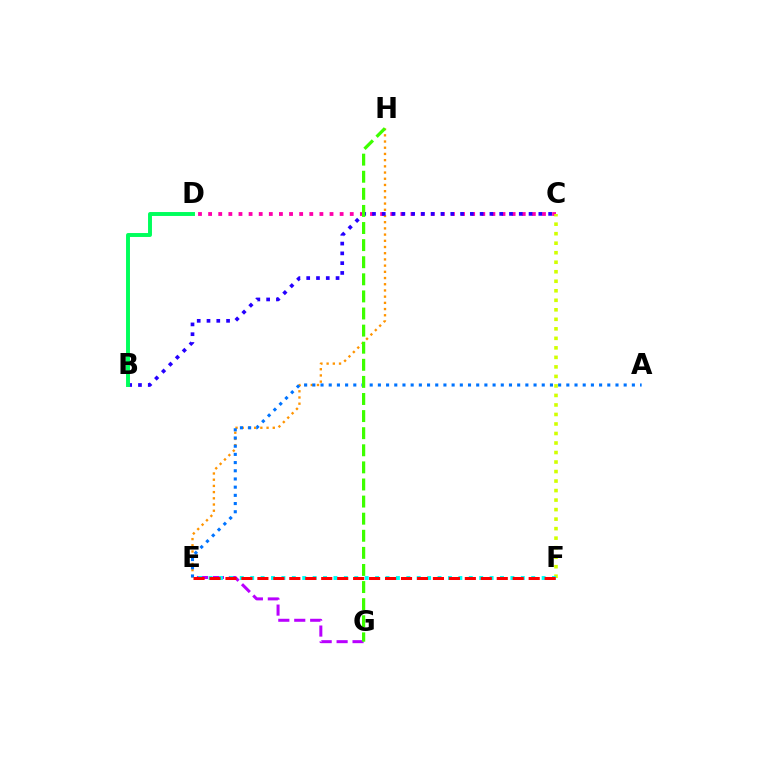{('E', 'H'): [{'color': '#ff9400', 'line_style': 'dotted', 'thickness': 1.69}], ('C', 'D'): [{'color': '#ff00ac', 'line_style': 'dotted', 'thickness': 2.75}], ('E', 'G'): [{'color': '#b900ff', 'line_style': 'dashed', 'thickness': 2.17}], ('C', 'F'): [{'color': '#d1ff00', 'line_style': 'dotted', 'thickness': 2.59}], ('E', 'F'): [{'color': '#00fff6', 'line_style': 'dotted', 'thickness': 2.83}, {'color': '#ff0000', 'line_style': 'dashed', 'thickness': 2.17}], ('B', 'C'): [{'color': '#2500ff', 'line_style': 'dotted', 'thickness': 2.66}], ('A', 'E'): [{'color': '#0074ff', 'line_style': 'dotted', 'thickness': 2.23}], ('G', 'H'): [{'color': '#3dff00', 'line_style': 'dashed', 'thickness': 2.32}], ('B', 'D'): [{'color': '#00ff5c', 'line_style': 'solid', 'thickness': 2.83}]}